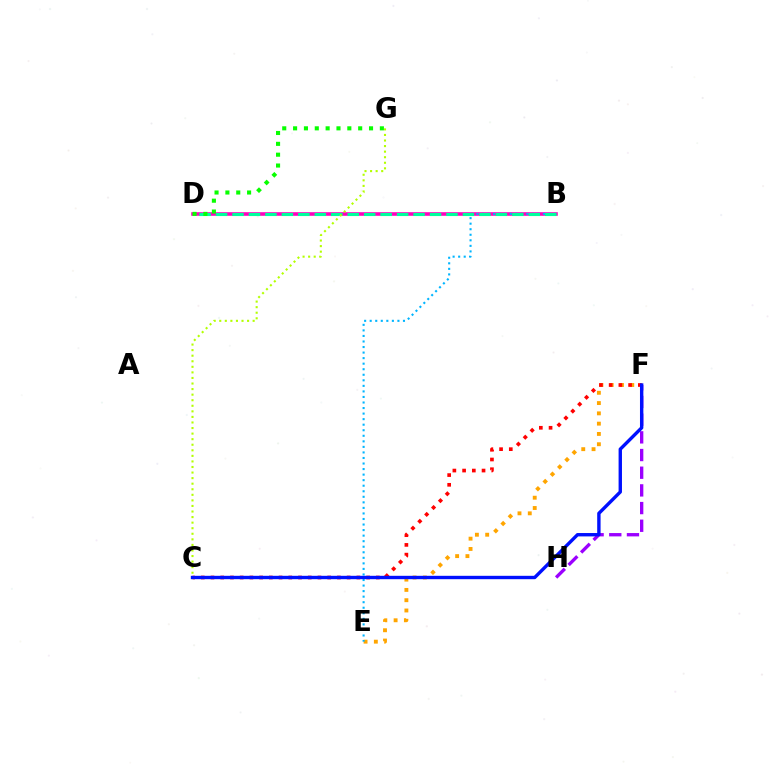{('E', 'F'): [{'color': '#ffa500', 'line_style': 'dotted', 'thickness': 2.8}], ('B', 'D'): [{'color': '#ff00bd', 'line_style': 'solid', 'thickness': 2.59}, {'color': '#00ff9d', 'line_style': 'dashed', 'thickness': 2.24}], ('B', 'E'): [{'color': '#00b5ff', 'line_style': 'dotted', 'thickness': 1.51}], ('F', 'H'): [{'color': '#9b00ff', 'line_style': 'dashed', 'thickness': 2.4}], ('C', 'F'): [{'color': '#ff0000', 'line_style': 'dotted', 'thickness': 2.64}, {'color': '#0010ff', 'line_style': 'solid', 'thickness': 2.43}], ('C', 'G'): [{'color': '#b3ff00', 'line_style': 'dotted', 'thickness': 1.51}], ('D', 'G'): [{'color': '#08ff00', 'line_style': 'dotted', 'thickness': 2.95}]}